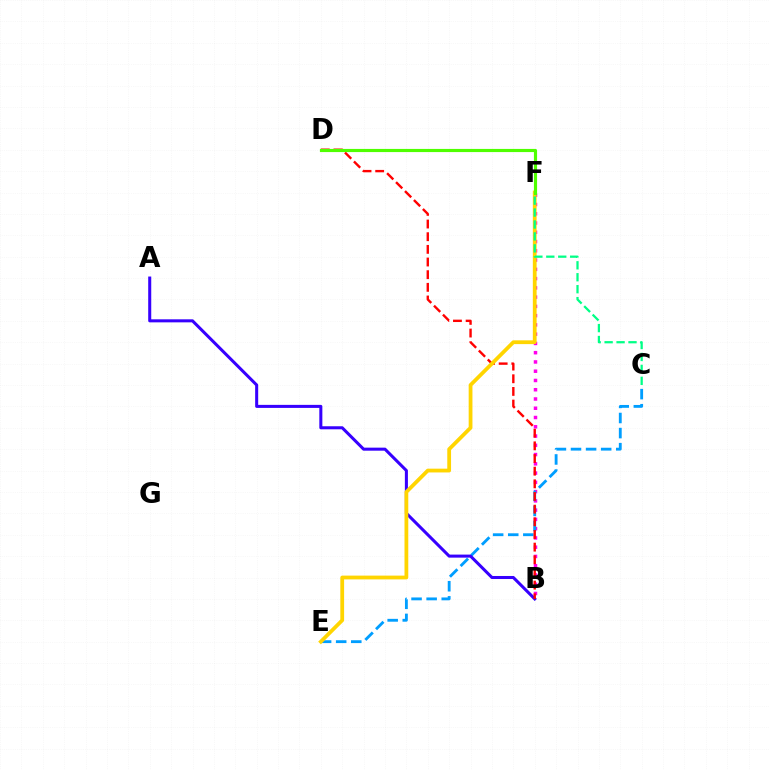{('B', 'F'): [{'color': '#ff00ed', 'line_style': 'dotted', 'thickness': 2.52}], ('C', 'E'): [{'color': '#009eff', 'line_style': 'dashed', 'thickness': 2.05}], ('A', 'B'): [{'color': '#3700ff', 'line_style': 'solid', 'thickness': 2.19}], ('B', 'D'): [{'color': '#ff0000', 'line_style': 'dashed', 'thickness': 1.72}], ('E', 'F'): [{'color': '#ffd500', 'line_style': 'solid', 'thickness': 2.72}], ('C', 'F'): [{'color': '#00ff86', 'line_style': 'dashed', 'thickness': 1.62}], ('D', 'F'): [{'color': '#4fff00', 'line_style': 'solid', 'thickness': 2.27}]}